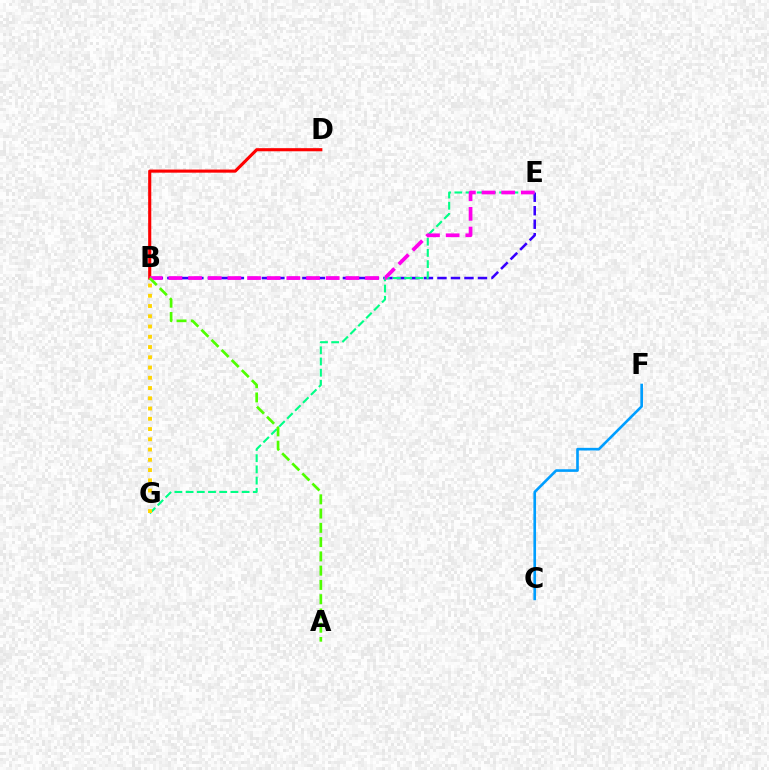{('C', 'F'): [{'color': '#009eff', 'line_style': 'solid', 'thickness': 1.9}], ('B', 'E'): [{'color': '#3700ff', 'line_style': 'dashed', 'thickness': 1.83}, {'color': '#ff00ed', 'line_style': 'dashed', 'thickness': 2.67}], ('E', 'G'): [{'color': '#00ff86', 'line_style': 'dashed', 'thickness': 1.52}], ('B', 'G'): [{'color': '#ffd500', 'line_style': 'dotted', 'thickness': 2.79}], ('B', 'D'): [{'color': '#ff0000', 'line_style': 'solid', 'thickness': 2.24}], ('A', 'B'): [{'color': '#4fff00', 'line_style': 'dashed', 'thickness': 1.94}]}